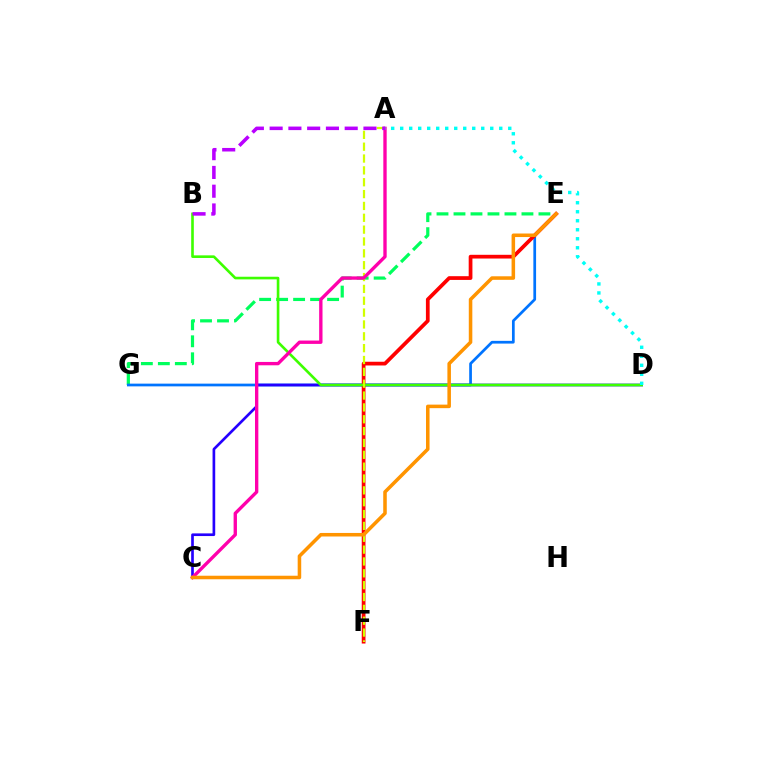{('E', 'G'): [{'color': '#00ff5c', 'line_style': 'dashed', 'thickness': 2.31}, {'color': '#0074ff', 'line_style': 'solid', 'thickness': 1.96}], ('C', 'D'): [{'color': '#2500ff', 'line_style': 'solid', 'thickness': 1.92}], ('E', 'F'): [{'color': '#ff0000', 'line_style': 'solid', 'thickness': 2.69}], ('B', 'D'): [{'color': '#3dff00', 'line_style': 'solid', 'thickness': 1.89}], ('A', 'F'): [{'color': '#d1ff00', 'line_style': 'dashed', 'thickness': 1.61}], ('A', 'C'): [{'color': '#ff00ac', 'line_style': 'solid', 'thickness': 2.41}], ('C', 'E'): [{'color': '#ff9400', 'line_style': 'solid', 'thickness': 2.55}], ('A', 'B'): [{'color': '#b900ff', 'line_style': 'dashed', 'thickness': 2.55}], ('A', 'D'): [{'color': '#00fff6', 'line_style': 'dotted', 'thickness': 2.45}]}